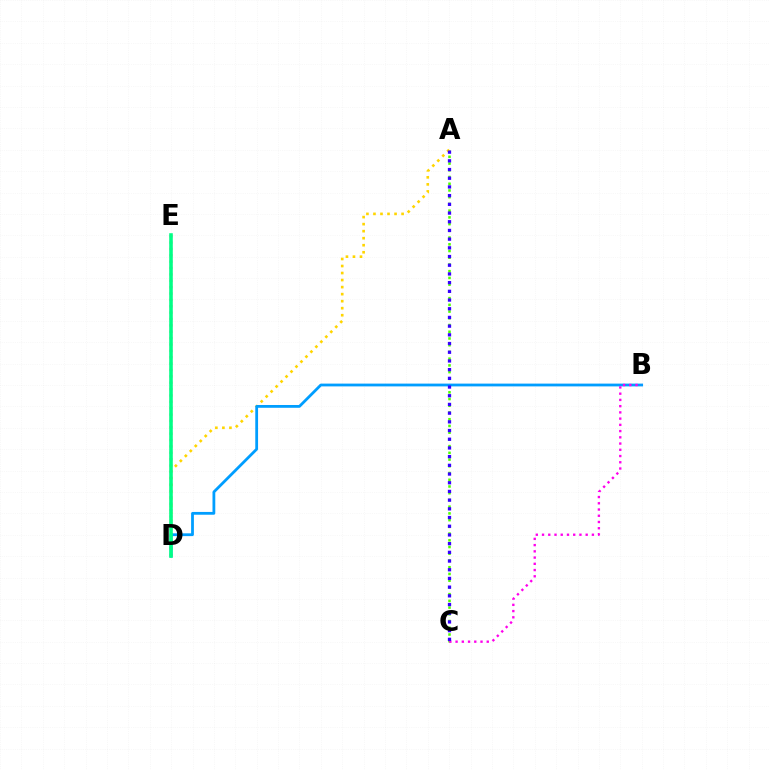{('D', 'E'): [{'color': '#ff0000', 'line_style': 'dotted', 'thickness': 1.73}, {'color': '#00ff86', 'line_style': 'solid', 'thickness': 2.58}], ('A', 'C'): [{'color': '#4fff00', 'line_style': 'dotted', 'thickness': 1.83}, {'color': '#3700ff', 'line_style': 'dotted', 'thickness': 2.36}], ('A', 'D'): [{'color': '#ffd500', 'line_style': 'dotted', 'thickness': 1.91}], ('B', 'D'): [{'color': '#009eff', 'line_style': 'solid', 'thickness': 2.01}], ('B', 'C'): [{'color': '#ff00ed', 'line_style': 'dotted', 'thickness': 1.69}]}